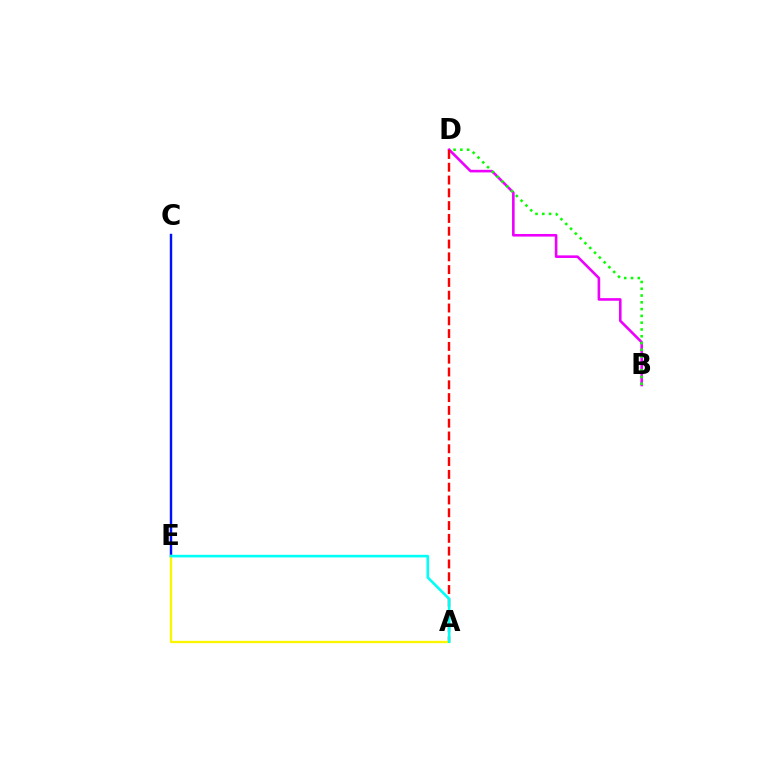{('B', 'D'): [{'color': '#ee00ff', 'line_style': 'solid', 'thickness': 1.88}, {'color': '#08ff00', 'line_style': 'dotted', 'thickness': 1.84}], ('A', 'D'): [{'color': '#ff0000', 'line_style': 'dashed', 'thickness': 1.74}], ('C', 'E'): [{'color': '#0010ff', 'line_style': 'solid', 'thickness': 1.75}], ('A', 'E'): [{'color': '#fcf500', 'line_style': 'solid', 'thickness': 1.67}, {'color': '#00fff6', 'line_style': 'solid', 'thickness': 1.88}]}